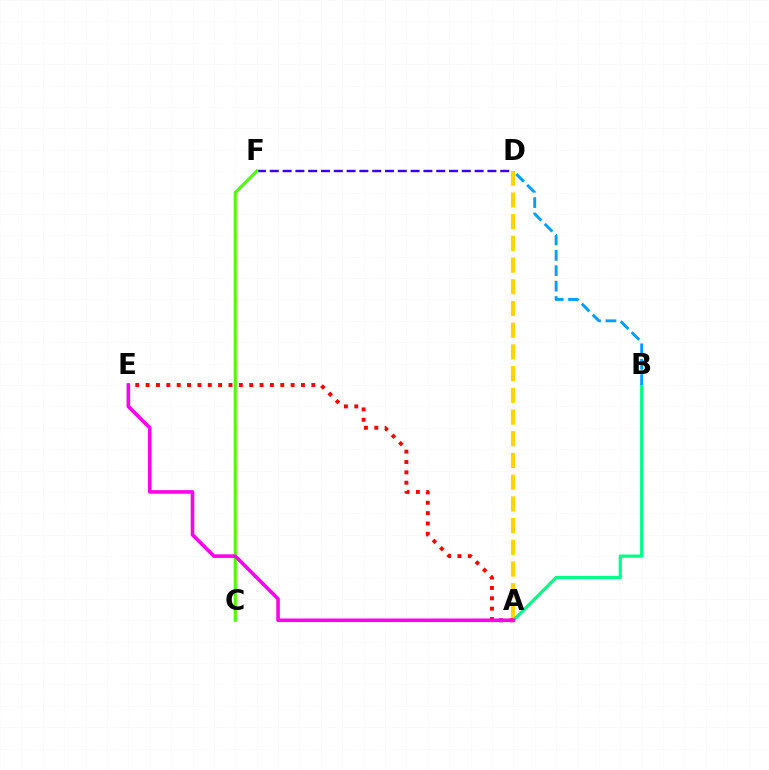{('A', 'D'): [{'color': '#ffd500', 'line_style': 'dashed', 'thickness': 2.95}], ('A', 'B'): [{'color': '#00ff86', 'line_style': 'solid', 'thickness': 2.28}], ('D', 'F'): [{'color': '#3700ff', 'line_style': 'dashed', 'thickness': 1.74}], ('C', 'F'): [{'color': '#4fff00', 'line_style': 'solid', 'thickness': 2.23}], ('A', 'E'): [{'color': '#ff0000', 'line_style': 'dotted', 'thickness': 2.81}, {'color': '#ff00ed', 'line_style': 'solid', 'thickness': 2.58}], ('B', 'D'): [{'color': '#009eff', 'line_style': 'dashed', 'thickness': 2.09}]}